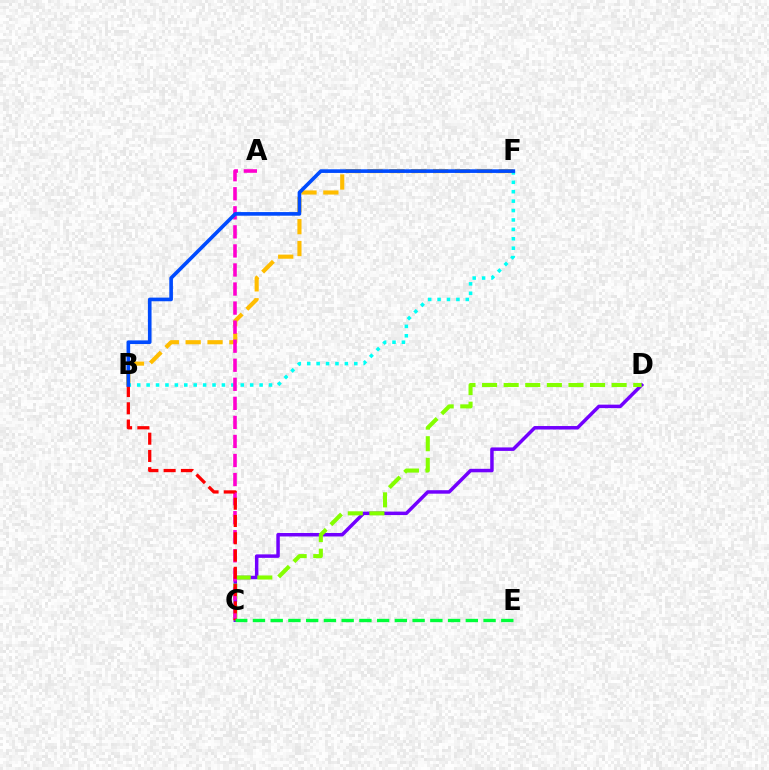{('C', 'D'): [{'color': '#7200ff', 'line_style': 'solid', 'thickness': 2.51}, {'color': '#84ff00', 'line_style': 'dashed', 'thickness': 2.93}], ('B', 'F'): [{'color': '#ffbd00', 'line_style': 'dashed', 'thickness': 2.97}, {'color': '#00fff6', 'line_style': 'dotted', 'thickness': 2.56}, {'color': '#004bff', 'line_style': 'solid', 'thickness': 2.62}], ('A', 'C'): [{'color': '#ff00cf', 'line_style': 'dashed', 'thickness': 2.59}], ('B', 'C'): [{'color': '#ff0000', 'line_style': 'dashed', 'thickness': 2.34}], ('C', 'E'): [{'color': '#00ff39', 'line_style': 'dashed', 'thickness': 2.41}]}